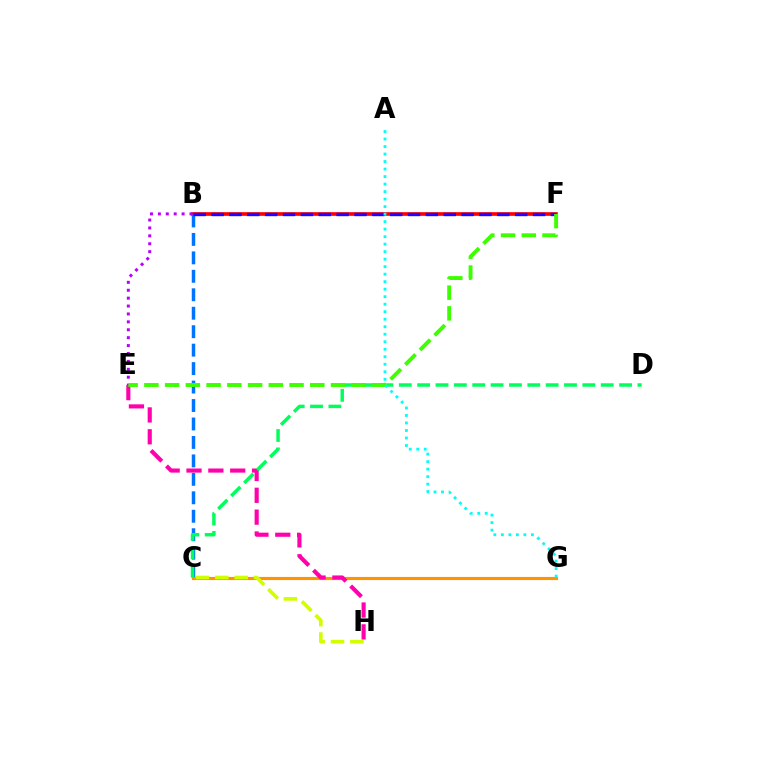{('B', 'F'): [{'color': '#ff0000', 'line_style': 'solid', 'thickness': 2.63}, {'color': '#2500ff', 'line_style': 'dashed', 'thickness': 2.43}], ('B', 'C'): [{'color': '#0074ff', 'line_style': 'dashed', 'thickness': 2.51}], ('B', 'E'): [{'color': '#b900ff', 'line_style': 'dotted', 'thickness': 2.15}], ('C', 'G'): [{'color': '#ff9400', 'line_style': 'solid', 'thickness': 2.26}], ('C', 'H'): [{'color': '#d1ff00', 'line_style': 'dashed', 'thickness': 2.63}], ('E', 'H'): [{'color': '#ff00ac', 'line_style': 'dashed', 'thickness': 2.97}], ('C', 'D'): [{'color': '#00ff5c', 'line_style': 'dashed', 'thickness': 2.49}], ('E', 'F'): [{'color': '#3dff00', 'line_style': 'dashed', 'thickness': 2.82}], ('A', 'G'): [{'color': '#00fff6', 'line_style': 'dotted', 'thickness': 2.04}]}